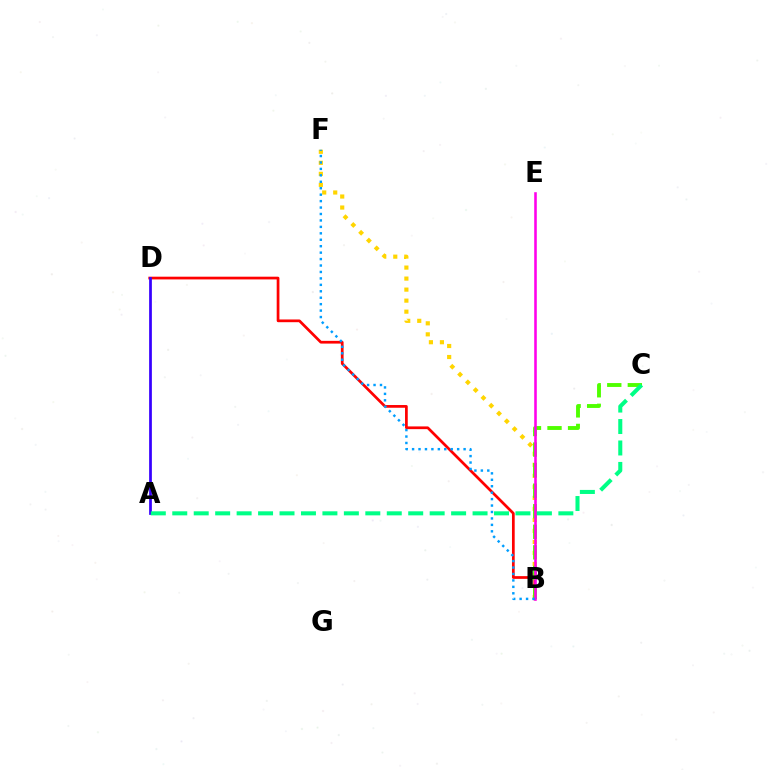{('B', 'F'): [{'color': '#ffd500', 'line_style': 'dotted', 'thickness': 2.99}, {'color': '#009eff', 'line_style': 'dotted', 'thickness': 1.75}], ('B', 'D'): [{'color': '#ff0000', 'line_style': 'solid', 'thickness': 1.96}], ('A', 'D'): [{'color': '#3700ff', 'line_style': 'solid', 'thickness': 1.97}], ('B', 'C'): [{'color': '#4fff00', 'line_style': 'dashed', 'thickness': 2.79}], ('B', 'E'): [{'color': '#ff00ed', 'line_style': 'solid', 'thickness': 1.85}], ('A', 'C'): [{'color': '#00ff86', 'line_style': 'dashed', 'thickness': 2.91}]}